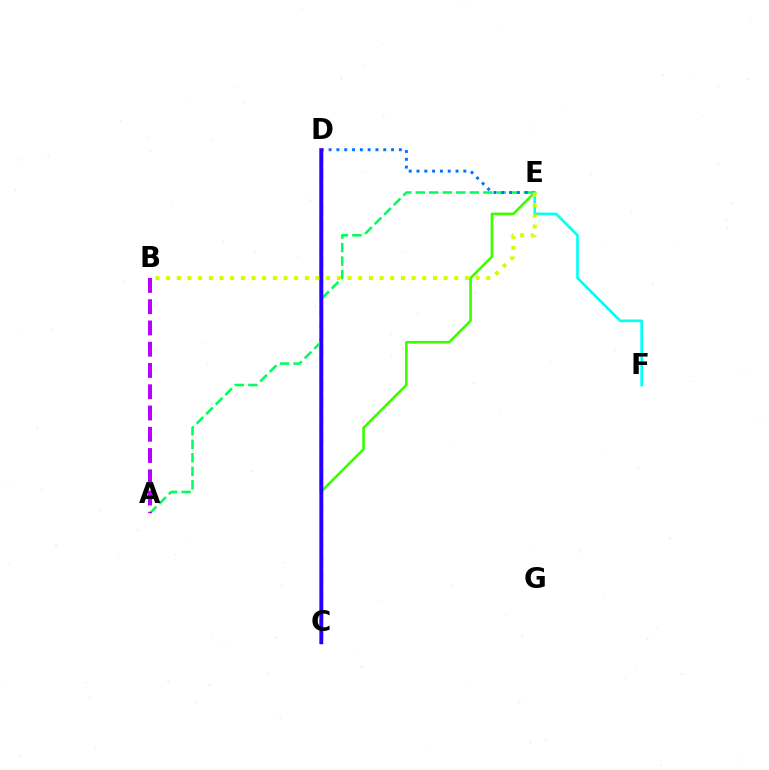{('C', 'D'): [{'color': '#ff00ac', 'line_style': 'solid', 'thickness': 2.67}, {'color': '#ff9400', 'line_style': 'dashed', 'thickness': 2.39}, {'color': '#ff0000', 'line_style': 'dotted', 'thickness': 1.87}, {'color': '#2500ff', 'line_style': 'solid', 'thickness': 2.52}], ('A', 'E'): [{'color': '#00ff5c', 'line_style': 'dashed', 'thickness': 1.84}], ('D', 'E'): [{'color': '#0074ff', 'line_style': 'dotted', 'thickness': 2.12}], ('C', 'E'): [{'color': '#3dff00', 'line_style': 'solid', 'thickness': 1.91}], ('E', 'F'): [{'color': '#00fff6', 'line_style': 'solid', 'thickness': 1.91}], ('B', 'E'): [{'color': '#d1ff00', 'line_style': 'dotted', 'thickness': 2.9}], ('A', 'B'): [{'color': '#b900ff', 'line_style': 'dashed', 'thickness': 2.89}]}